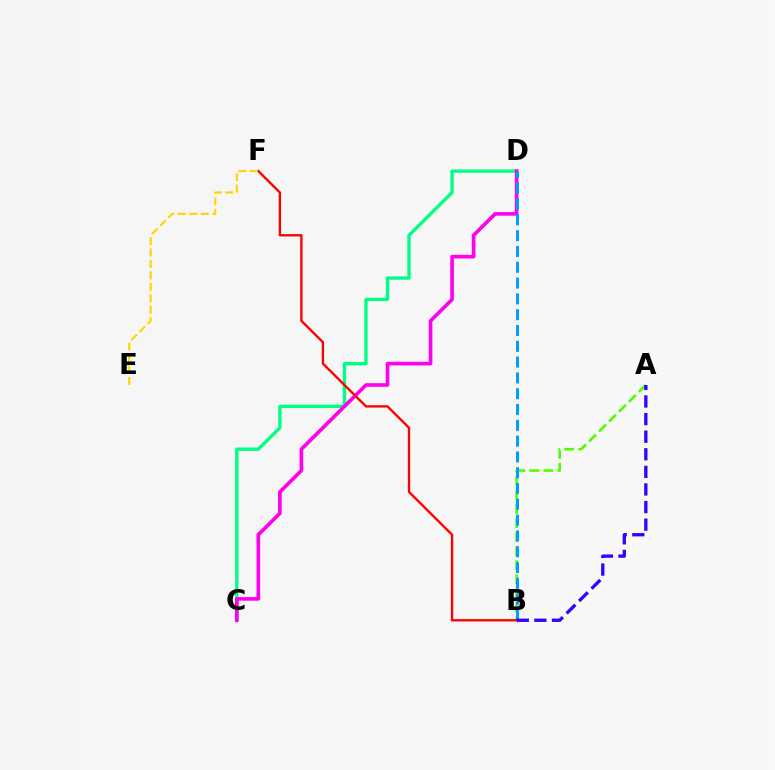{('A', 'B'): [{'color': '#4fff00', 'line_style': 'dashed', 'thickness': 1.91}, {'color': '#3700ff', 'line_style': 'dashed', 'thickness': 2.39}], ('C', 'D'): [{'color': '#00ff86', 'line_style': 'solid', 'thickness': 2.42}, {'color': '#ff00ed', 'line_style': 'solid', 'thickness': 2.62}], ('B', 'D'): [{'color': '#009eff', 'line_style': 'dashed', 'thickness': 2.15}], ('B', 'F'): [{'color': '#ff0000', 'line_style': 'solid', 'thickness': 1.69}], ('E', 'F'): [{'color': '#ffd500', 'line_style': 'dashed', 'thickness': 1.56}]}